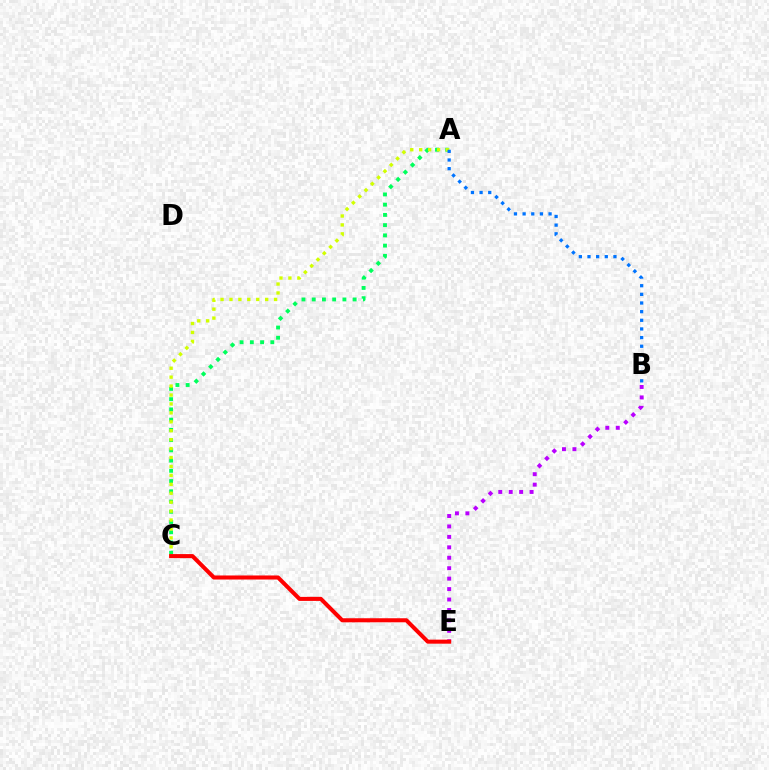{('A', 'C'): [{'color': '#00ff5c', 'line_style': 'dotted', 'thickness': 2.78}, {'color': '#d1ff00', 'line_style': 'dotted', 'thickness': 2.43}], ('A', 'B'): [{'color': '#0074ff', 'line_style': 'dotted', 'thickness': 2.35}], ('B', 'E'): [{'color': '#b900ff', 'line_style': 'dotted', 'thickness': 2.84}], ('C', 'E'): [{'color': '#ff0000', 'line_style': 'solid', 'thickness': 2.92}]}